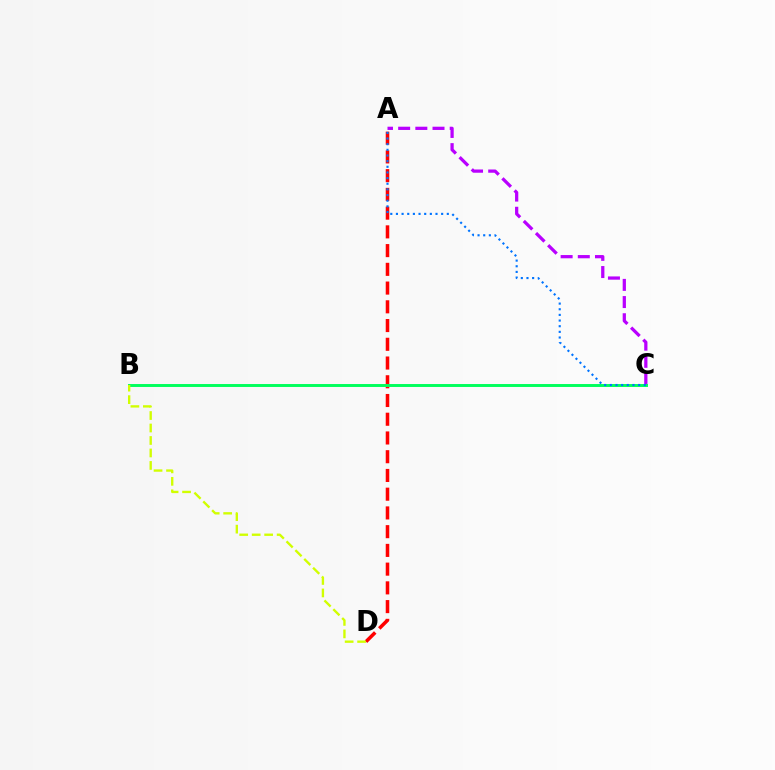{('A', 'D'): [{'color': '#ff0000', 'line_style': 'dashed', 'thickness': 2.55}], ('A', 'C'): [{'color': '#b900ff', 'line_style': 'dashed', 'thickness': 2.33}, {'color': '#0074ff', 'line_style': 'dotted', 'thickness': 1.54}], ('B', 'C'): [{'color': '#00ff5c', 'line_style': 'solid', 'thickness': 2.11}], ('B', 'D'): [{'color': '#d1ff00', 'line_style': 'dashed', 'thickness': 1.69}]}